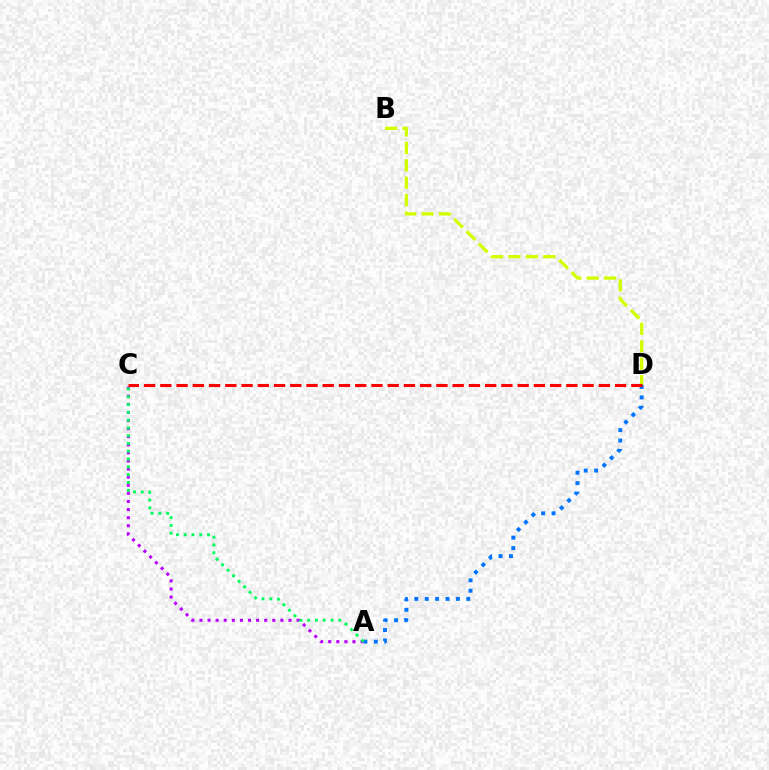{('A', 'C'): [{'color': '#b900ff', 'line_style': 'dotted', 'thickness': 2.2}, {'color': '#00ff5c', 'line_style': 'dotted', 'thickness': 2.12}], ('A', 'D'): [{'color': '#0074ff', 'line_style': 'dotted', 'thickness': 2.83}], ('B', 'D'): [{'color': '#d1ff00', 'line_style': 'dashed', 'thickness': 2.37}], ('C', 'D'): [{'color': '#ff0000', 'line_style': 'dashed', 'thickness': 2.21}]}